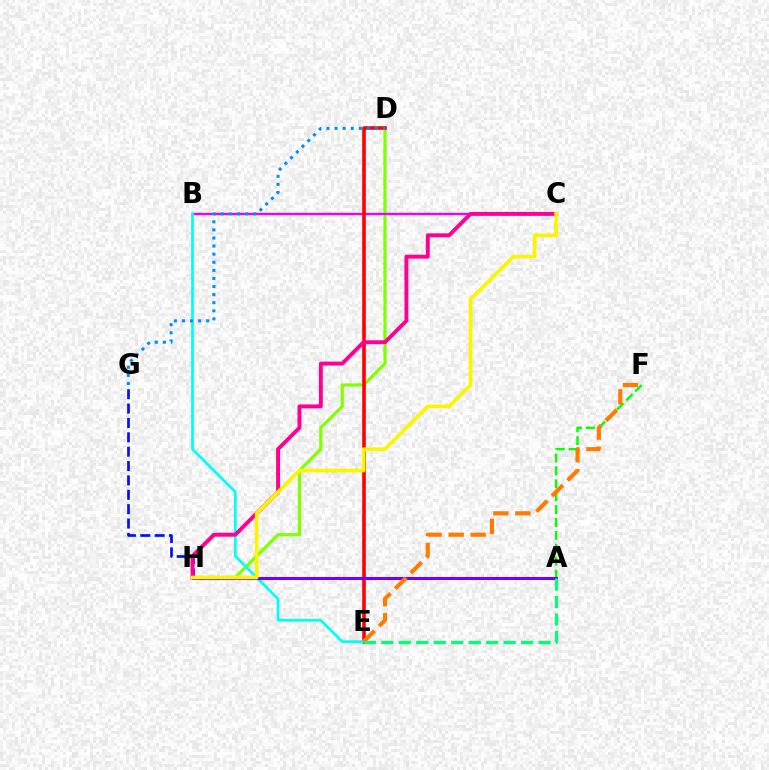{('D', 'H'): [{'color': '#84ff00', 'line_style': 'solid', 'thickness': 2.32}], ('B', 'C'): [{'color': '#ee00ff', 'line_style': 'solid', 'thickness': 1.7}], ('D', 'E'): [{'color': '#ff0000', 'line_style': 'solid', 'thickness': 2.58}], ('B', 'E'): [{'color': '#00fff6', 'line_style': 'solid', 'thickness': 1.97}], ('G', 'H'): [{'color': '#0010ff', 'line_style': 'dashed', 'thickness': 1.95}], ('A', 'F'): [{'color': '#08ff00', 'line_style': 'dashed', 'thickness': 1.75}], ('A', 'H'): [{'color': '#7200ff', 'line_style': 'solid', 'thickness': 2.2}], ('C', 'H'): [{'color': '#ff0094', 'line_style': 'solid', 'thickness': 2.82}, {'color': '#fcf500', 'line_style': 'solid', 'thickness': 2.64}], ('E', 'F'): [{'color': '#ff7c00', 'line_style': 'dashed', 'thickness': 2.99}], ('D', 'G'): [{'color': '#008cff', 'line_style': 'dotted', 'thickness': 2.2}], ('A', 'E'): [{'color': '#00ff74', 'line_style': 'dashed', 'thickness': 2.37}]}